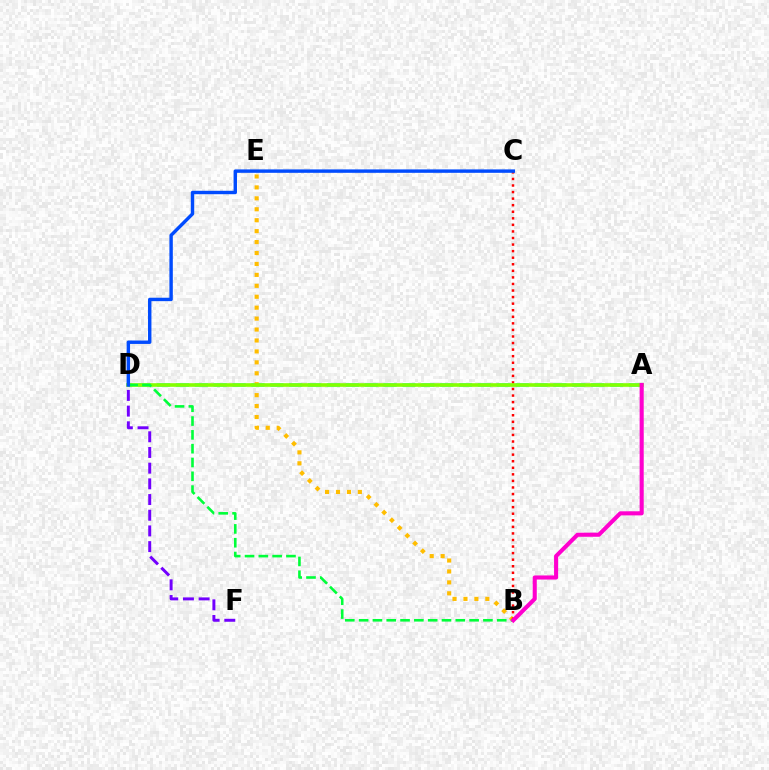{('A', 'D'): [{'color': '#00fff6', 'line_style': 'dashed', 'thickness': 2.56}, {'color': '#84ff00', 'line_style': 'solid', 'thickness': 2.6}], ('B', 'E'): [{'color': '#ffbd00', 'line_style': 'dotted', 'thickness': 2.97}], ('B', 'C'): [{'color': '#ff0000', 'line_style': 'dotted', 'thickness': 1.78}], ('B', 'D'): [{'color': '#00ff39', 'line_style': 'dashed', 'thickness': 1.88}], ('D', 'F'): [{'color': '#7200ff', 'line_style': 'dashed', 'thickness': 2.13}], ('C', 'D'): [{'color': '#004bff', 'line_style': 'solid', 'thickness': 2.46}], ('A', 'B'): [{'color': '#ff00cf', 'line_style': 'solid', 'thickness': 2.95}]}